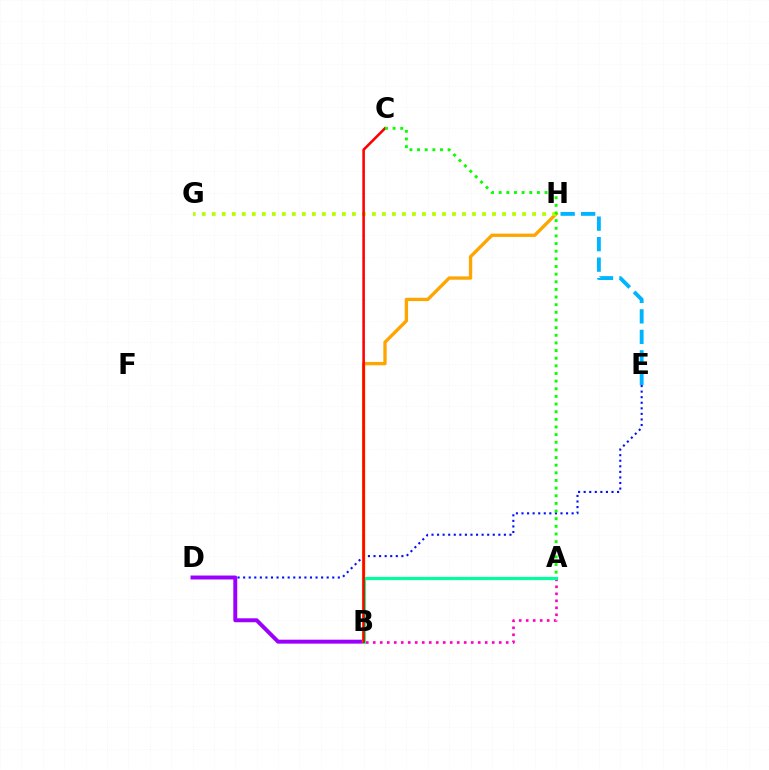{('D', 'E'): [{'color': '#0010ff', 'line_style': 'dotted', 'thickness': 1.51}], ('B', 'D'): [{'color': '#9b00ff', 'line_style': 'solid', 'thickness': 2.84}], ('B', 'H'): [{'color': '#ffa500', 'line_style': 'solid', 'thickness': 2.39}], ('E', 'H'): [{'color': '#00b5ff', 'line_style': 'dashed', 'thickness': 2.78}], ('A', 'B'): [{'color': '#ff00bd', 'line_style': 'dotted', 'thickness': 1.9}, {'color': '#00ff9d', 'line_style': 'solid', 'thickness': 2.3}], ('G', 'H'): [{'color': '#b3ff00', 'line_style': 'dotted', 'thickness': 2.72}], ('B', 'C'): [{'color': '#ff0000', 'line_style': 'solid', 'thickness': 1.86}], ('A', 'C'): [{'color': '#08ff00', 'line_style': 'dotted', 'thickness': 2.08}]}